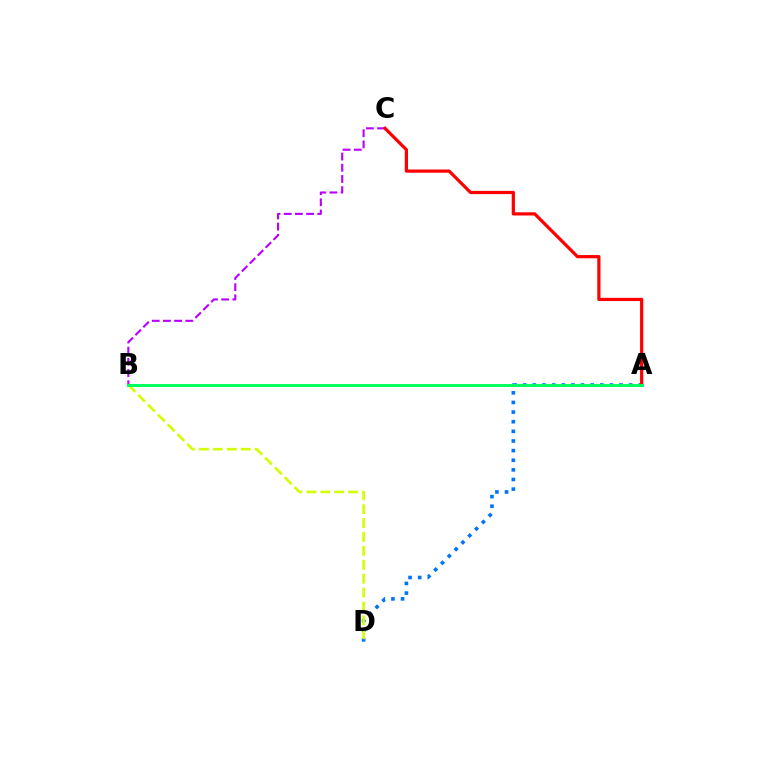{('A', 'D'): [{'color': '#0074ff', 'line_style': 'dotted', 'thickness': 2.62}], ('B', 'D'): [{'color': '#d1ff00', 'line_style': 'dashed', 'thickness': 1.89}], ('B', 'C'): [{'color': '#b900ff', 'line_style': 'dashed', 'thickness': 1.52}], ('A', 'C'): [{'color': '#ff0000', 'line_style': 'solid', 'thickness': 2.32}], ('A', 'B'): [{'color': '#00ff5c', 'line_style': 'solid', 'thickness': 2.11}]}